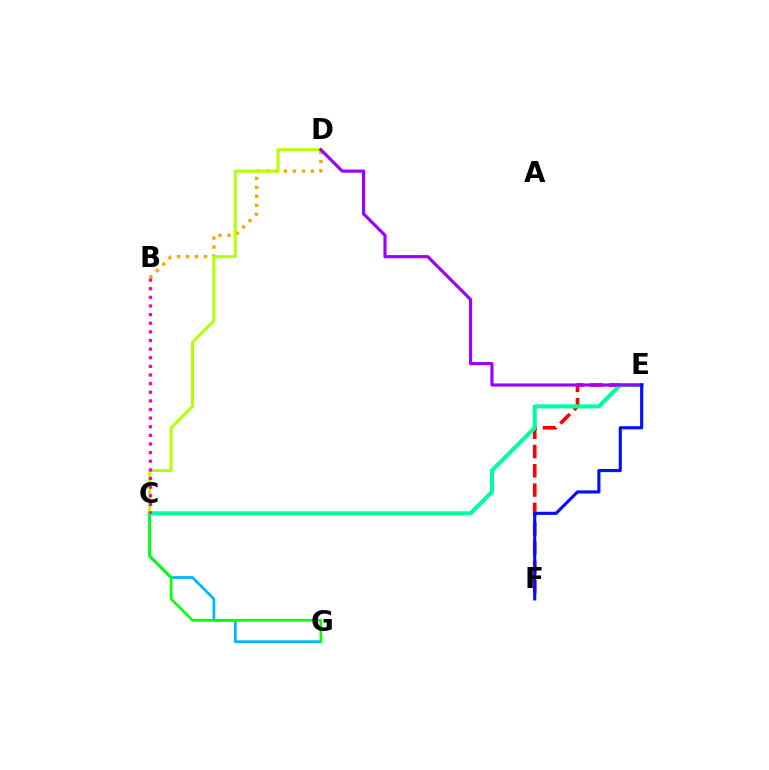{('B', 'D'): [{'color': '#ffa500', 'line_style': 'dotted', 'thickness': 2.44}], ('C', 'G'): [{'color': '#00b5ff', 'line_style': 'solid', 'thickness': 1.98}, {'color': '#08ff00', 'line_style': 'solid', 'thickness': 1.9}], ('E', 'F'): [{'color': '#ff0000', 'line_style': 'dashed', 'thickness': 2.62}, {'color': '#0010ff', 'line_style': 'solid', 'thickness': 2.26}], ('C', 'E'): [{'color': '#00ff9d', 'line_style': 'solid', 'thickness': 2.95}], ('C', 'D'): [{'color': '#b3ff00', 'line_style': 'solid', 'thickness': 2.16}], ('D', 'E'): [{'color': '#9b00ff', 'line_style': 'solid', 'thickness': 2.27}], ('B', 'C'): [{'color': '#ff00bd', 'line_style': 'dotted', 'thickness': 2.34}]}